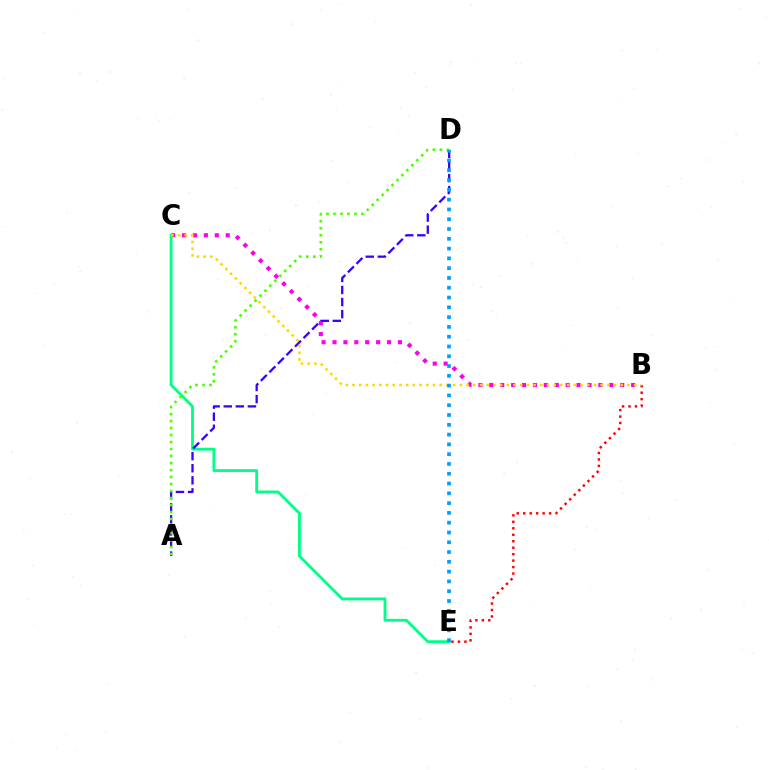{('B', 'E'): [{'color': '#ff0000', 'line_style': 'dotted', 'thickness': 1.76}], ('B', 'C'): [{'color': '#ff00ed', 'line_style': 'dotted', 'thickness': 2.96}, {'color': '#ffd500', 'line_style': 'dotted', 'thickness': 1.82}], ('C', 'E'): [{'color': '#00ff86', 'line_style': 'solid', 'thickness': 2.04}], ('A', 'D'): [{'color': '#3700ff', 'line_style': 'dashed', 'thickness': 1.64}, {'color': '#4fff00', 'line_style': 'dotted', 'thickness': 1.9}], ('D', 'E'): [{'color': '#009eff', 'line_style': 'dotted', 'thickness': 2.66}]}